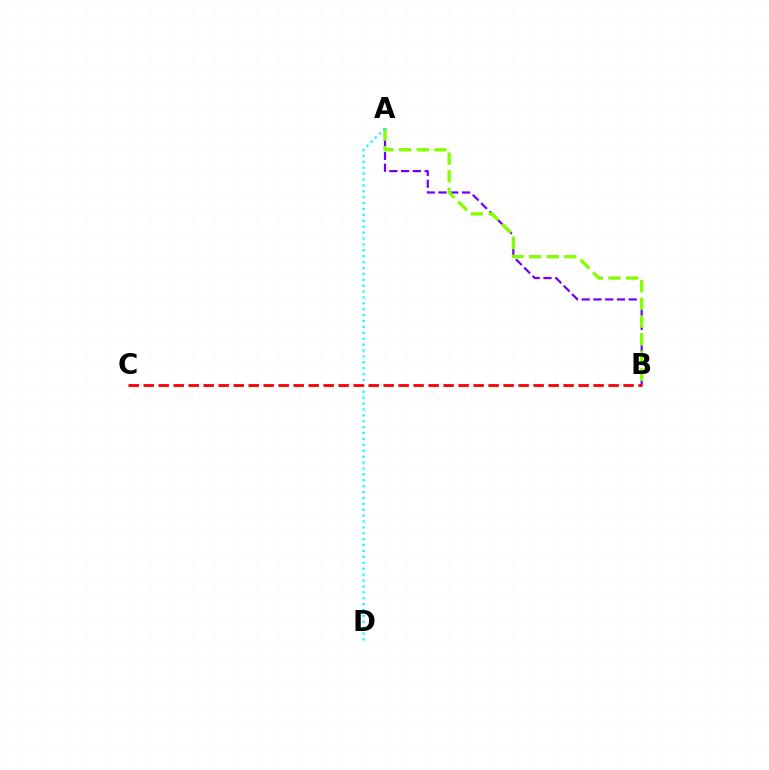{('A', 'B'): [{'color': '#7200ff', 'line_style': 'dashed', 'thickness': 1.6}, {'color': '#84ff00', 'line_style': 'dashed', 'thickness': 2.4}], ('A', 'D'): [{'color': '#00fff6', 'line_style': 'dotted', 'thickness': 1.6}], ('B', 'C'): [{'color': '#ff0000', 'line_style': 'dashed', 'thickness': 2.04}]}